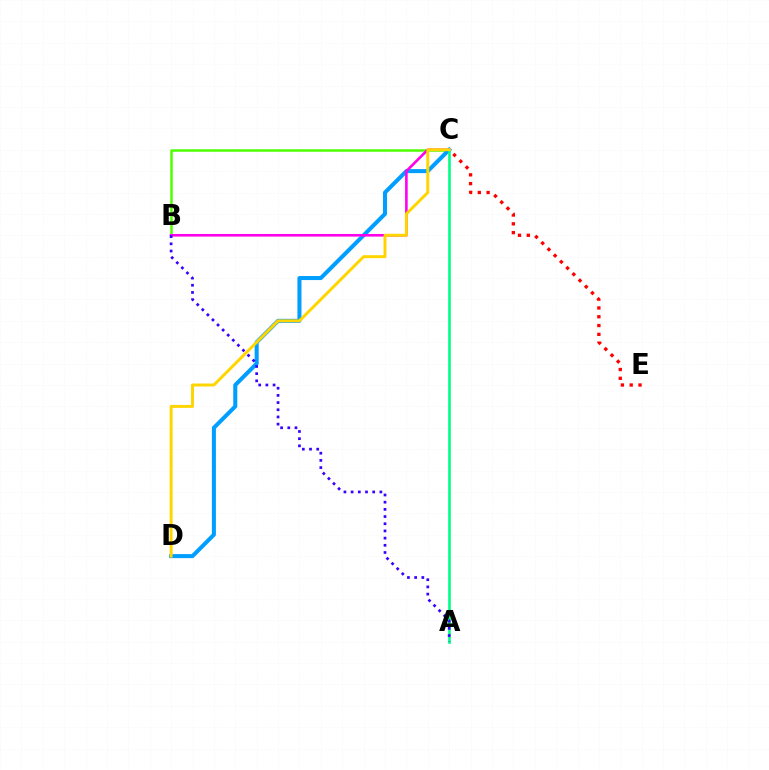{('B', 'C'): [{'color': '#4fff00', 'line_style': 'solid', 'thickness': 1.8}, {'color': '#ff00ed', 'line_style': 'solid', 'thickness': 1.87}], ('C', 'E'): [{'color': '#ff0000', 'line_style': 'dotted', 'thickness': 2.39}], ('C', 'D'): [{'color': '#009eff', 'line_style': 'solid', 'thickness': 2.9}, {'color': '#ffd500', 'line_style': 'solid', 'thickness': 2.13}], ('A', 'C'): [{'color': '#00ff86', 'line_style': 'solid', 'thickness': 1.9}], ('A', 'B'): [{'color': '#3700ff', 'line_style': 'dotted', 'thickness': 1.95}]}